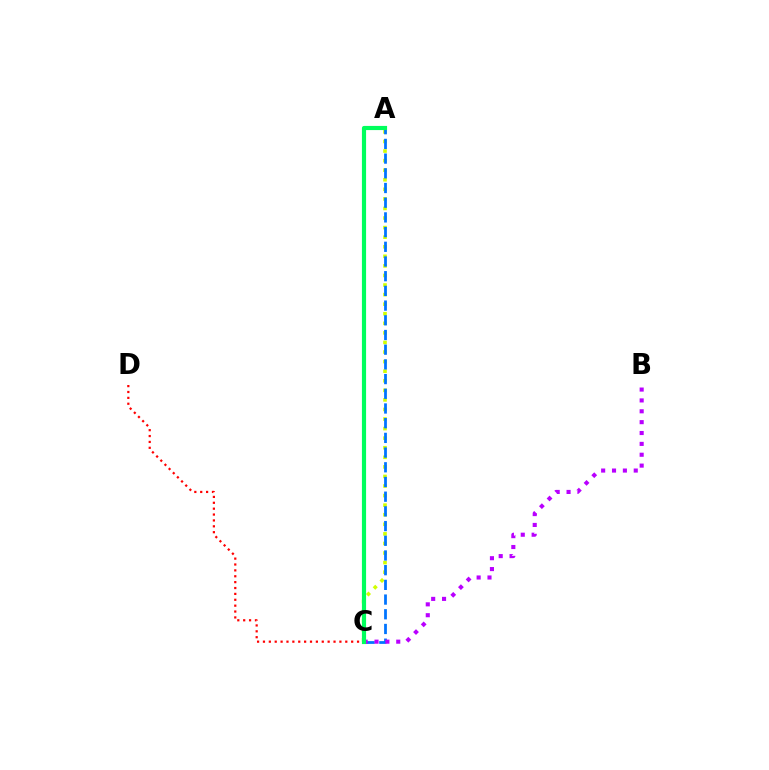{('C', 'D'): [{'color': '#ff0000', 'line_style': 'dotted', 'thickness': 1.6}], ('A', 'C'): [{'color': '#d1ff00', 'line_style': 'dotted', 'thickness': 2.6}, {'color': '#0074ff', 'line_style': 'dashed', 'thickness': 2.0}, {'color': '#00ff5c', 'line_style': 'solid', 'thickness': 3.0}], ('B', 'C'): [{'color': '#b900ff', 'line_style': 'dotted', 'thickness': 2.95}]}